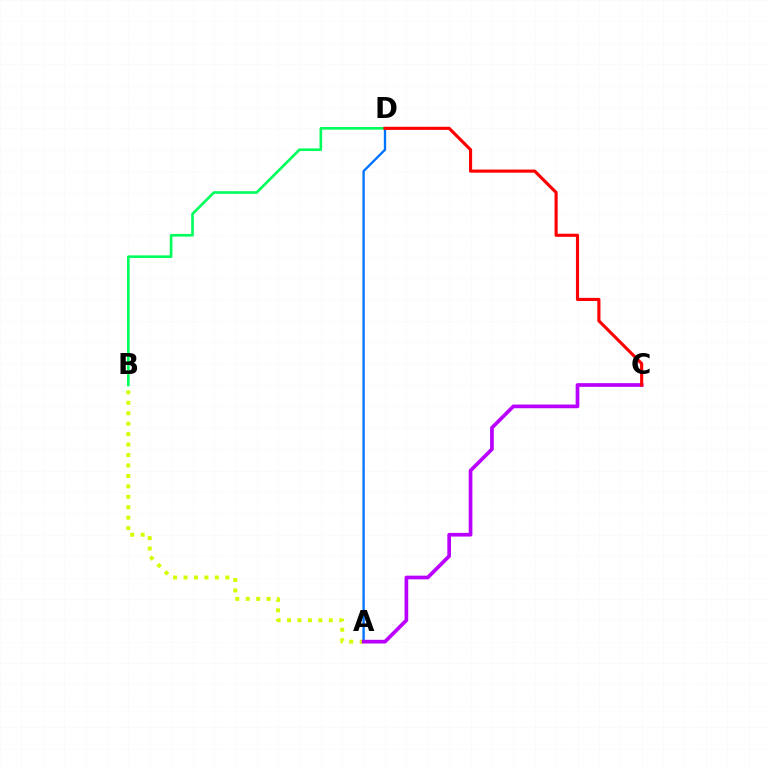{('A', 'B'): [{'color': '#d1ff00', 'line_style': 'dotted', 'thickness': 2.84}], ('A', 'D'): [{'color': '#0074ff', 'line_style': 'solid', 'thickness': 1.69}], ('B', 'D'): [{'color': '#00ff5c', 'line_style': 'solid', 'thickness': 1.9}], ('A', 'C'): [{'color': '#b900ff', 'line_style': 'solid', 'thickness': 2.66}], ('C', 'D'): [{'color': '#ff0000', 'line_style': 'solid', 'thickness': 2.25}]}